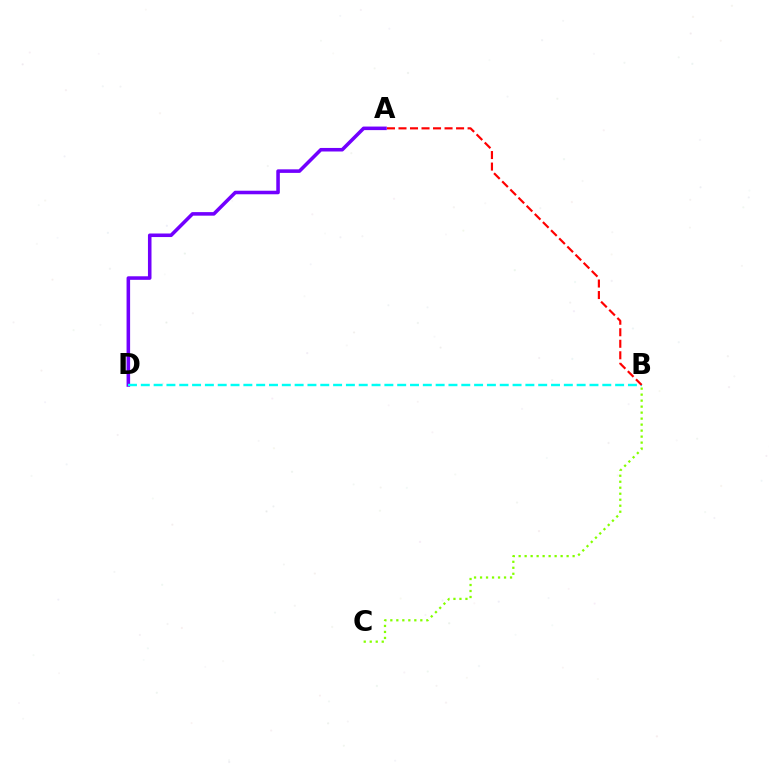{('A', 'D'): [{'color': '#7200ff', 'line_style': 'solid', 'thickness': 2.56}], ('B', 'C'): [{'color': '#84ff00', 'line_style': 'dotted', 'thickness': 1.63}], ('B', 'D'): [{'color': '#00fff6', 'line_style': 'dashed', 'thickness': 1.74}], ('A', 'B'): [{'color': '#ff0000', 'line_style': 'dashed', 'thickness': 1.56}]}